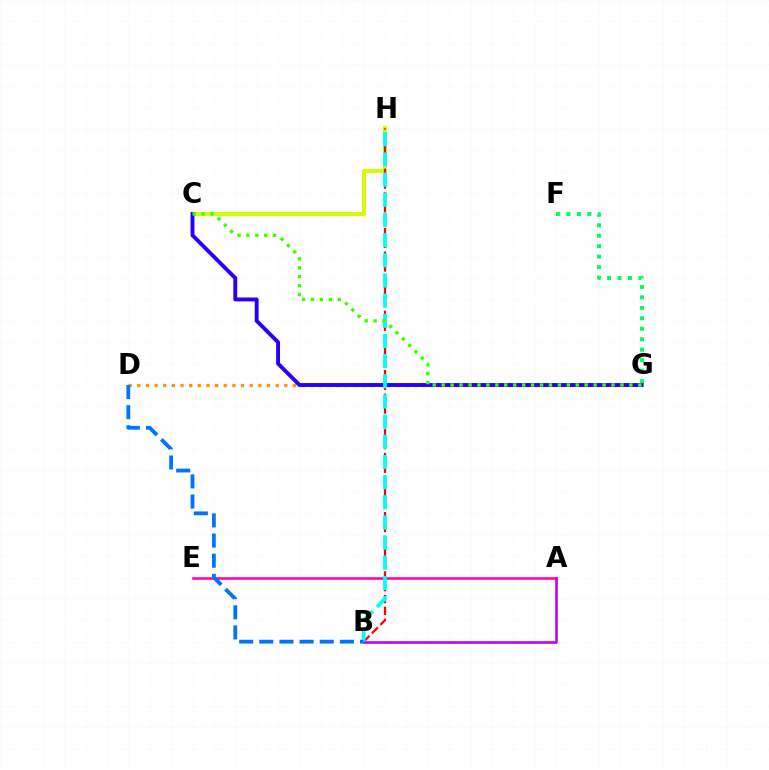{('C', 'H'): [{'color': '#d1ff00', 'line_style': 'solid', 'thickness': 2.88}], ('A', 'E'): [{'color': '#ff00ac', 'line_style': 'solid', 'thickness': 1.83}], ('B', 'H'): [{'color': '#ff0000', 'line_style': 'dashed', 'thickness': 1.61}, {'color': '#00fff6', 'line_style': 'dashed', 'thickness': 2.74}], ('D', 'G'): [{'color': '#ff9400', 'line_style': 'dotted', 'thickness': 2.35}], ('A', 'B'): [{'color': '#b900ff', 'line_style': 'solid', 'thickness': 1.87}], ('F', 'G'): [{'color': '#00ff5c', 'line_style': 'dotted', 'thickness': 2.84}], ('C', 'G'): [{'color': '#2500ff', 'line_style': 'solid', 'thickness': 2.8}, {'color': '#3dff00', 'line_style': 'dotted', 'thickness': 2.43}], ('B', 'D'): [{'color': '#0074ff', 'line_style': 'dashed', 'thickness': 2.74}]}